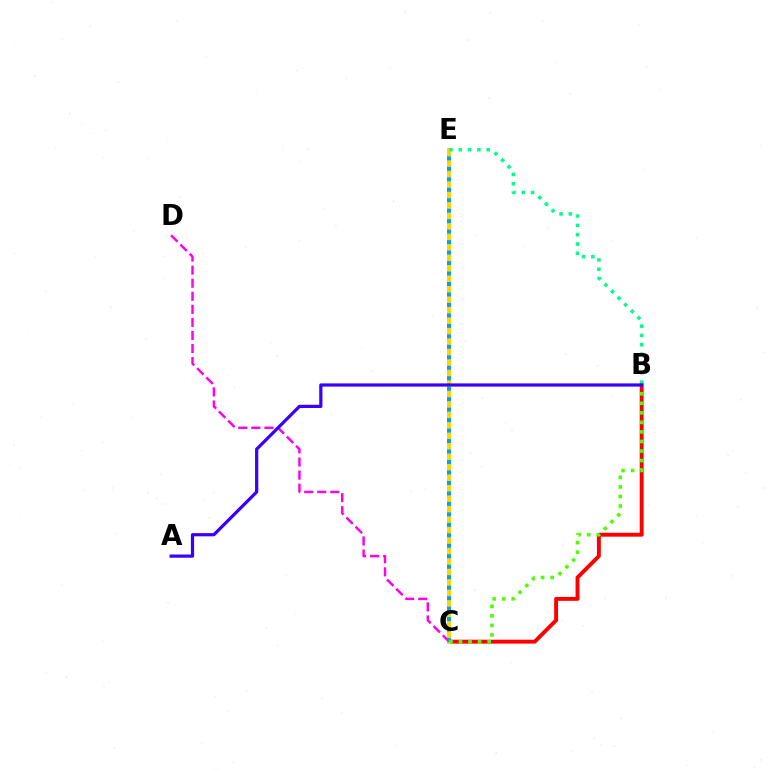{('B', 'C'): [{'color': '#ff0000', 'line_style': 'solid', 'thickness': 2.81}, {'color': '#4fff00', 'line_style': 'dotted', 'thickness': 2.59}], ('C', 'E'): [{'color': '#ffd500', 'line_style': 'solid', 'thickness': 2.87}, {'color': '#009eff', 'line_style': 'dotted', 'thickness': 2.85}], ('C', 'D'): [{'color': '#ff00ed', 'line_style': 'dashed', 'thickness': 1.77}], ('B', 'E'): [{'color': '#00ff86', 'line_style': 'dotted', 'thickness': 2.53}], ('A', 'B'): [{'color': '#3700ff', 'line_style': 'solid', 'thickness': 2.31}]}